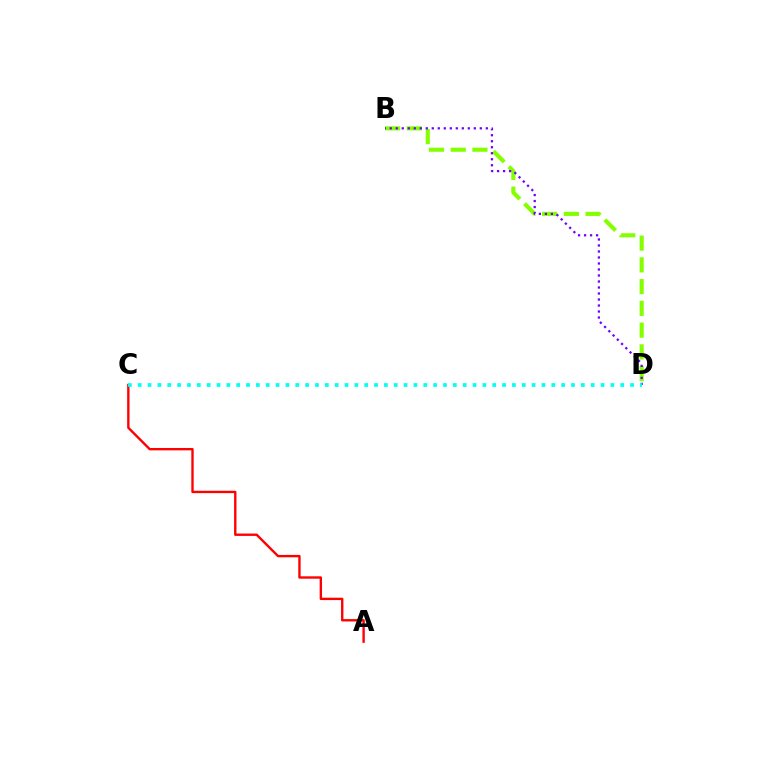{('B', 'D'): [{'color': '#84ff00', 'line_style': 'dashed', 'thickness': 2.95}, {'color': '#7200ff', 'line_style': 'dotted', 'thickness': 1.63}], ('A', 'C'): [{'color': '#ff0000', 'line_style': 'solid', 'thickness': 1.71}], ('C', 'D'): [{'color': '#00fff6', 'line_style': 'dotted', 'thickness': 2.68}]}